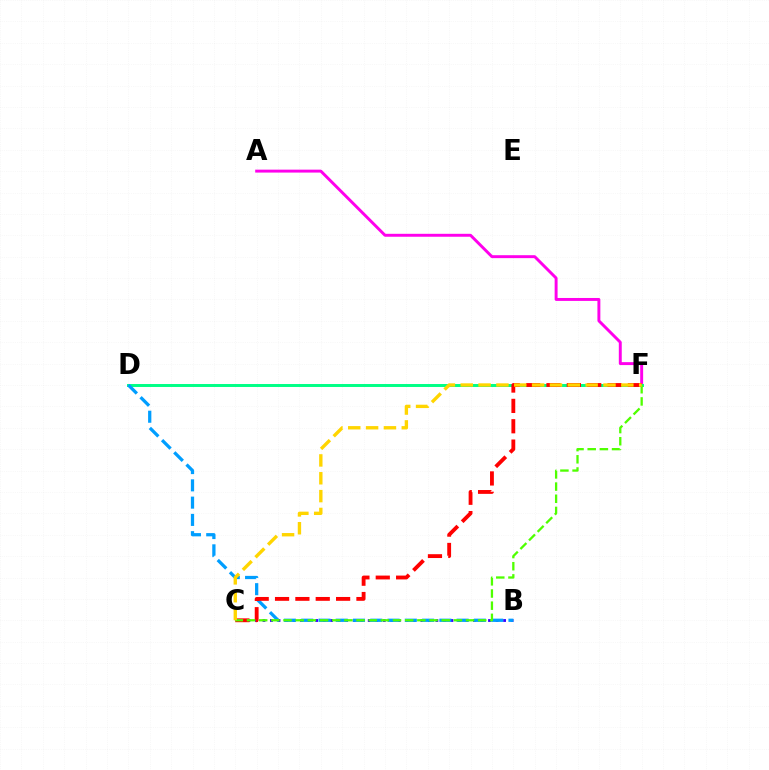{('B', 'C'): [{'color': '#3700ff', 'line_style': 'dotted', 'thickness': 2.04}], ('A', 'F'): [{'color': '#ff00ed', 'line_style': 'solid', 'thickness': 2.11}], ('D', 'F'): [{'color': '#00ff86', 'line_style': 'solid', 'thickness': 2.13}], ('B', 'D'): [{'color': '#009eff', 'line_style': 'dashed', 'thickness': 2.35}], ('C', 'F'): [{'color': '#ff0000', 'line_style': 'dashed', 'thickness': 2.76}, {'color': '#4fff00', 'line_style': 'dashed', 'thickness': 1.65}, {'color': '#ffd500', 'line_style': 'dashed', 'thickness': 2.42}]}